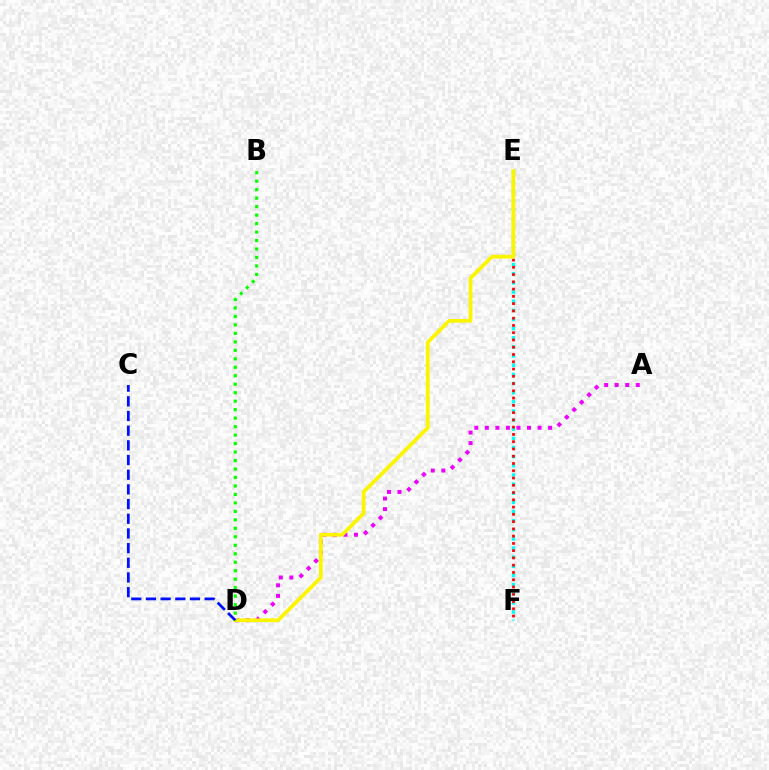{('A', 'D'): [{'color': '#ee00ff', 'line_style': 'dotted', 'thickness': 2.86}], ('E', 'F'): [{'color': '#00fff6', 'line_style': 'dotted', 'thickness': 2.48}, {'color': '#ff0000', 'line_style': 'dotted', 'thickness': 1.97}], ('D', 'E'): [{'color': '#fcf500', 'line_style': 'solid', 'thickness': 2.69}], ('C', 'D'): [{'color': '#0010ff', 'line_style': 'dashed', 'thickness': 1.99}], ('B', 'D'): [{'color': '#08ff00', 'line_style': 'dotted', 'thickness': 2.3}]}